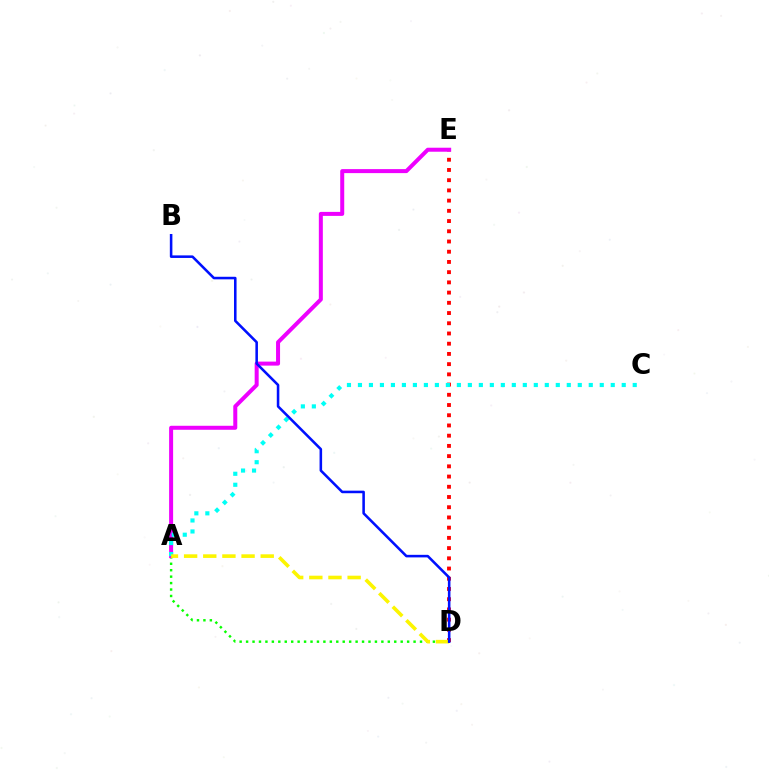{('A', 'D'): [{'color': '#08ff00', 'line_style': 'dotted', 'thickness': 1.75}, {'color': '#fcf500', 'line_style': 'dashed', 'thickness': 2.6}], ('D', 'E'): [{'color': '#ff0000', 'line_style': 'dotted', 'thickness': 2.78}], ('A', 'E'): [{'color': '#ee00ff', 'line_style': 'solid', 'thickness': 2.88}], ('A', 'C'): [{'color': '#00fff6', 'line_style': 'dotted', 'thickness': 2.99}], ('B', 'D'): [{'color': '#0010ff', 'line_style': 'solid', 'thickness': 1.84}]}